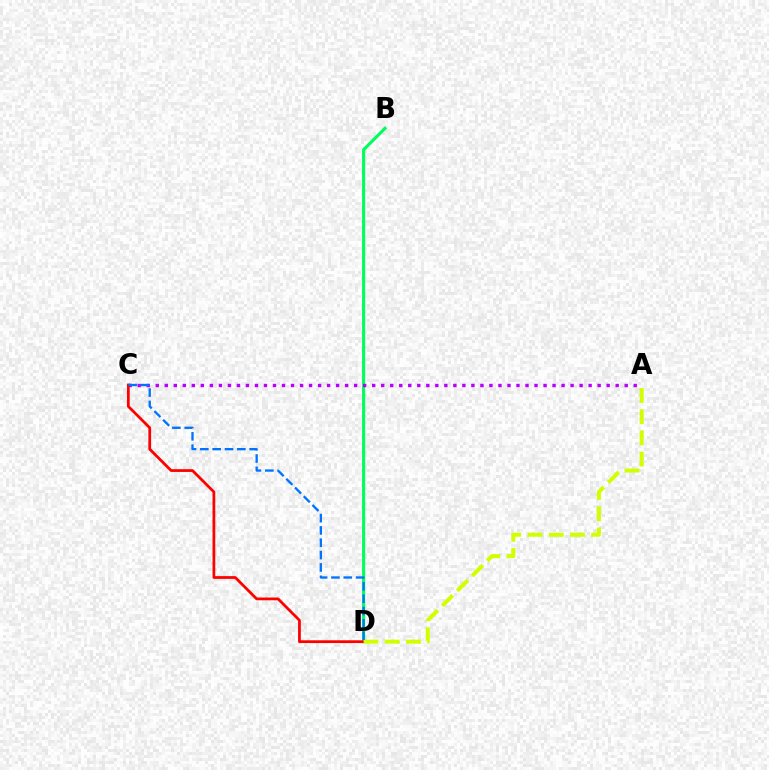{('B', 'D'): [{'color': '#00ff5c', 'line_style': 'solid', 'thickness': 2.25}], ('A', 'C'): [{'color': '#b900ff', 'line_style': 'dotted', 'thickness': 2.45}], ('C', 'D'): [{'color': '#ff0000', 'line_style': 'solid', 'thickness': 1.99}, {'color': '#0074ff', 'line_style': 'dashed', 'thickness': 1.68}], ('A', 'D'): [{'color': '#d1ff00', 'line_style': 'dashed', 'thickness': 2.88}]}